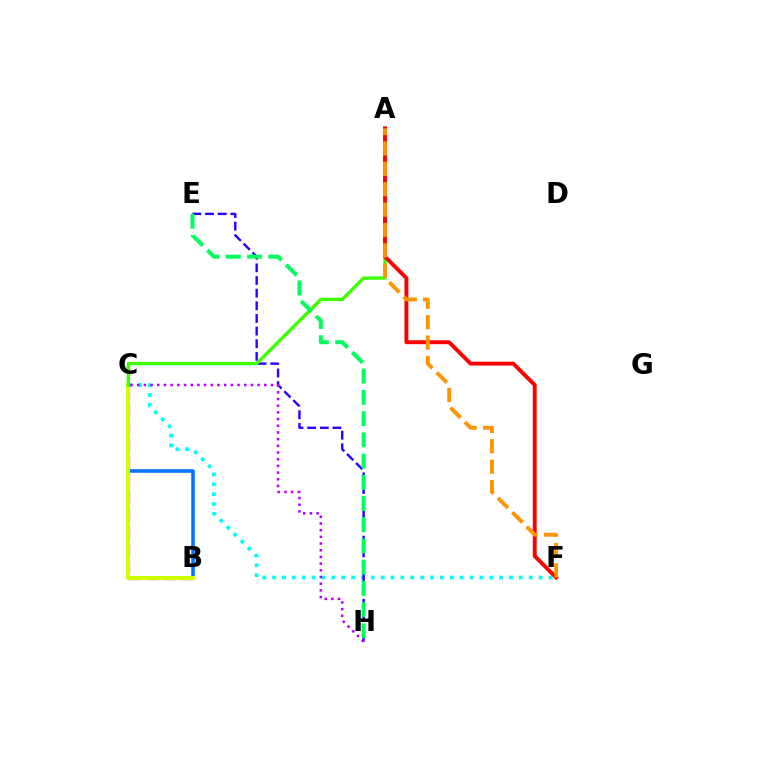{('C', 'F'): [{'color': '#00fff6', 'line_style': 'dotted', 'thickness': 2.68}], ('B', 'C'): [{'color': '#0074ff', 'line_style': 'solid', 'thickness': 2.55}, {'color': '#ff00ac', 'line_style': 'dashed', 'thickness': 2.37}, {'color': '#d1ff00', 'line_style': 'solid', 'thickness': 2.87}], ('E', 'H'): [{'color': '#2500ff', 'line_style': 'dashed', 'thickness': 1.72}, {'color': '#00ff5c', 'line_style': 'dashed', 'thickness': 2.88}], ('C', 'H'): [{'color': '#b900ff', 'line_style': 'dotted', 'thickness': 1.82}], ('A', 'C'): [{'color': '#3dff00', 'line_style': 'solid', 'thickness': 2.42}], ('A', 'F'): [{'color': '#ff0000', 'line_style': 'solid', 'thickness': 2.81}, {'color': '#ff9400', 'line_style': 'dashed', 'thickness': 2.77}]}